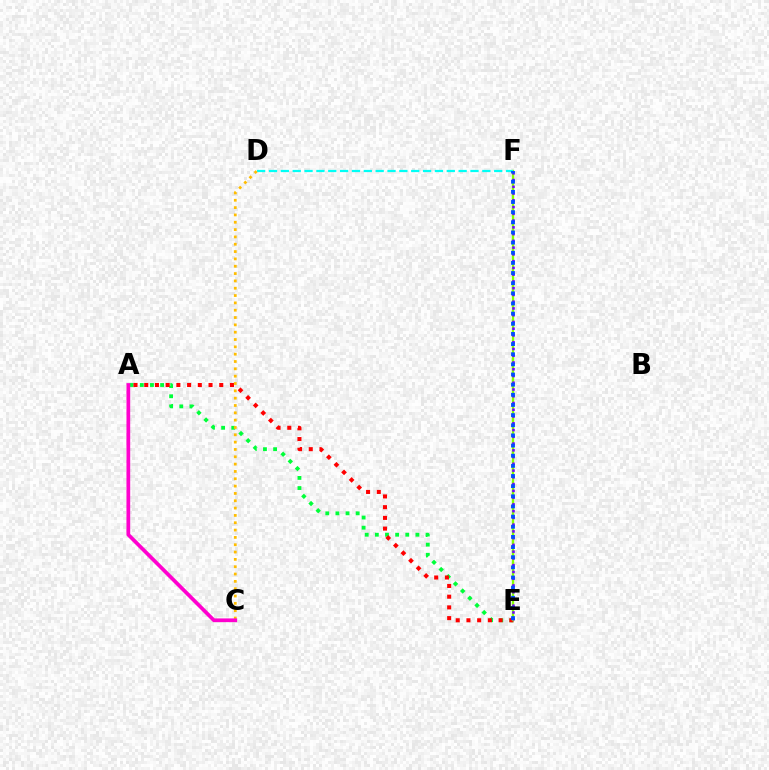{('A', 'E'): [{'color': '#00ff39', 'line_style': 'dotted', 'thickness': 2.76}, {'color': '#ff0000', 'line_style': 'dotted', 'thickness': 2.91}], ('E', 'F'): [{'color': '#84ff00', 'line_style': 'solid', 'thickness': 1.68}, {'color': '#7200ff', 'line_style': 'dotted', 'thickness': 1.84}, {'color': '#004bff', 'line_style': 'dotted', 'thickness': 2.76}], ('D', 'F'): [{'color': '#00fff6', 'line_style': 'dashed', 'thickness': 1.61}], ('C', 'D'): [{'color': '#ffbd00', 'line_style': 'dotted', 'thickness': 1.99}], ('A', 'C'): [{'color': '#ff00cf', 'line_style': 'solid', 'thickness': 2.68}]}